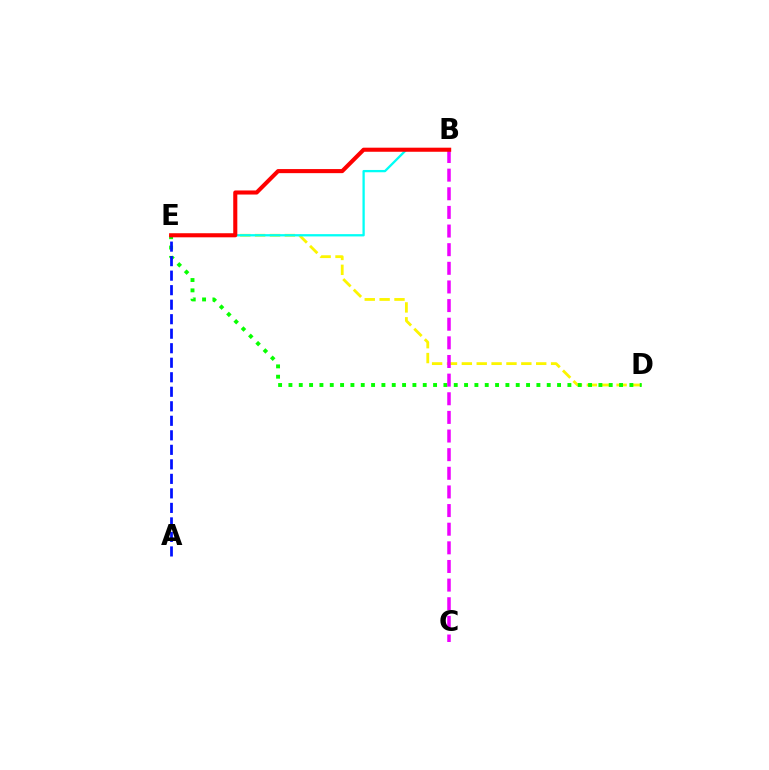{('D', 'E'): [{'color': '#fcf500', 'line_style': 'dashed', 'thickness': 2.02}, {'color': '#08ff00', 'line_style': 'dotted', 'thickness': 2.81}], ('B', 'C'): [{'color': '#ee00ff', 'line_style': 'dashed', 'thickness': 2.53}], ('A', 'E'): [{'color': '#0010ff', 'line_style': 'dashed', 'thickness': 1.97}], ('B', 'E'): [{'color': '#00fff6', 'line_style': 'solid', 'thickness': 1.65}, {'color': '#ff0000', 'line_style': 'solid', 'thickness': 2.94}]}